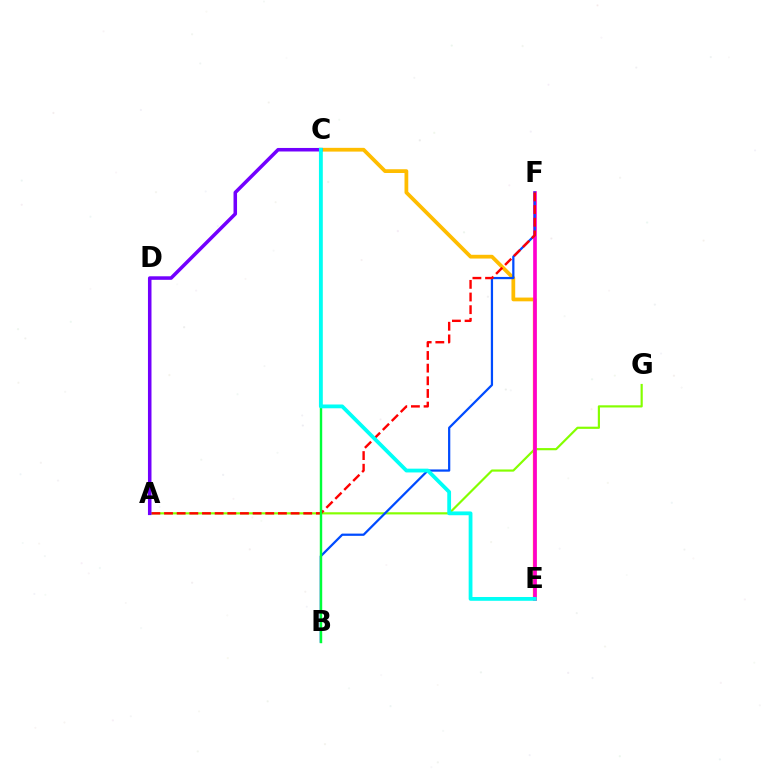{('A', 'G'): [{'color': '#84ff00', 'line_style': 'solid', 'thickness': 1.57}], ('C', 'E'): [{'color': '#ffbd00', 'line_style': 'solid', 'thickness': 2.71}, {'color': '#00fff6', 'line_style': 'solid', 'thickness': 2.73}], ('E', 'F'): [{'color': '#ff00cf', 'line_style': 'solid', 'thickness': 2.64}], ('B', 'F'): [{'color': '#004bff', 'line_style': 'solid', 'thickness': 1.61}], ('A', 'F'): [{'color': '#ff0000', 'line_style': 'dashed', 'thickness': 1.72}], ('B', 'C'): [{'color': '#00ff39', 'line_style': 'solid', 'thickness': 1.75}], ('A', 'C'): [{'color': '#7200ff', 'line_style': 'solid', 'thickness': 2.54}]}